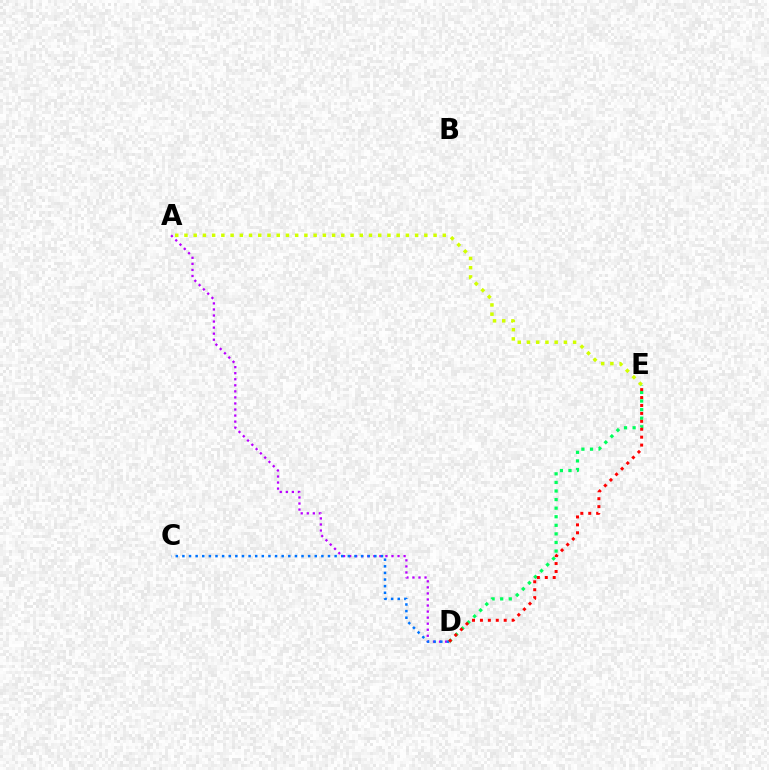{('A', 'D'): [{'color': '#b900ff', 'line_style': 'dotted', 'thickness': 1.64}], ('D', 'E'): [{'color': '#00ff5c', 'line_style': 'dotted', 'thickness': 2.33}, {'color': '#ff0000', 'line_style': 'dotted', 'thickness': 2.15}], ('A', 'E'): [{'color': '#d1ff00', 'line_style': 'dotted', 'thickness': 2.51}], ('C', 'D'): [{'color': '#0074ff', 'line_style': 'dotted', 'thickness': 1.8}]}